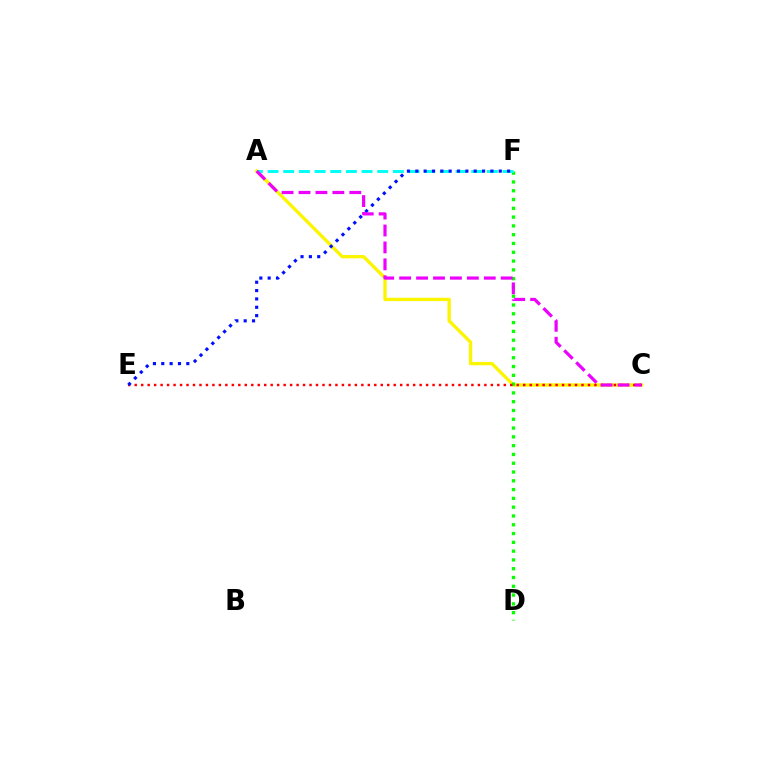{('A', 'C'): [{'color': '#fcf500', 'line_style': 'solid', 'thickness': 2.4}, {'color': '#ee00ff', 'line_style': 'dashed', 'thickness': 2.3}], ('D', 'F'): [{'color': '#08ff00', 'line_style': 'dotted', 'thickness': 2.39}], ('A', 'F'): [{'color': '#00fff6', 'line_style': 'dashed', 'thickness': 2.13}], ('C', 'E'): [{'color': '#ff0000', 'line_style': 'dotted', 'thickness': 1.76}], ('E', 'F'): [{'color': '#0010ff', 'line_style': 'dotted', 'thickness': 2.27}]}